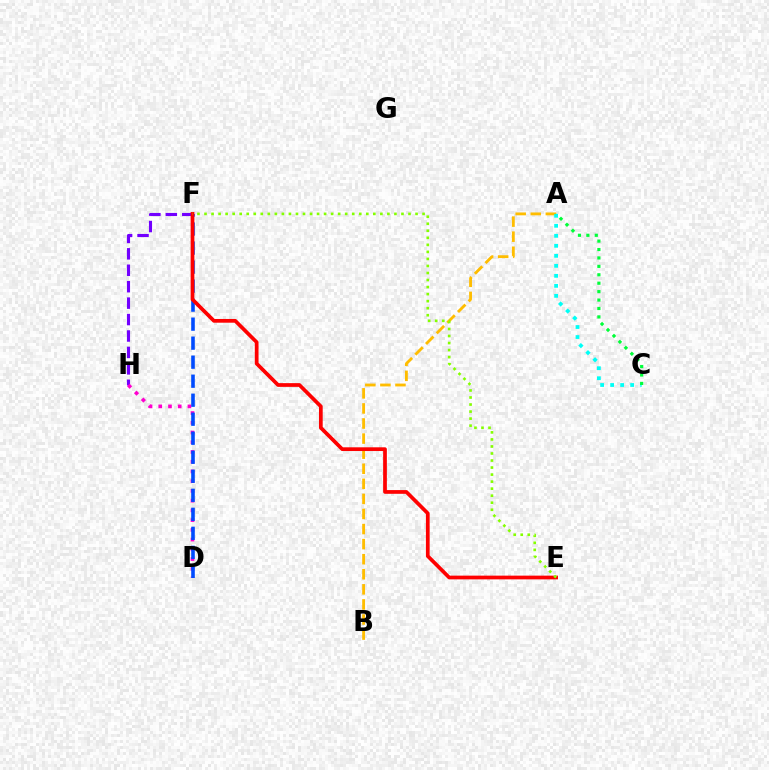{('F', 'H'): [{'color': '#7200ff', 'line_style': 'dashed', 'thickness': 2.23}], ('D', 'H'): [{'color': '#ff00cf', 'line_style': 'dotted', 'thickness': 2.64}], ('A', 'B'): [{'color': '#ffbd00', 'line_style': 'dashed', 'thickness': 2.05}], ('D', 'F'): [{'color': '#004bff', 'line_style': 'dashed', 'thickness': 2.58}], ('A', 'C'): [{'color': '#00fff6', 'line_style': 'dotted', 'thickness': 2.72}, {'color': '#00ff39', 'line_style': 'dotted', 'thickness': 2.29}], ('E', 'F'): [{'color': '#ff0000', 'line_style': 'solid', 'thickness': 2.68}, {'color': '#84ff00', 'line_style': 'dotted', 'thickness': 1.91}]}